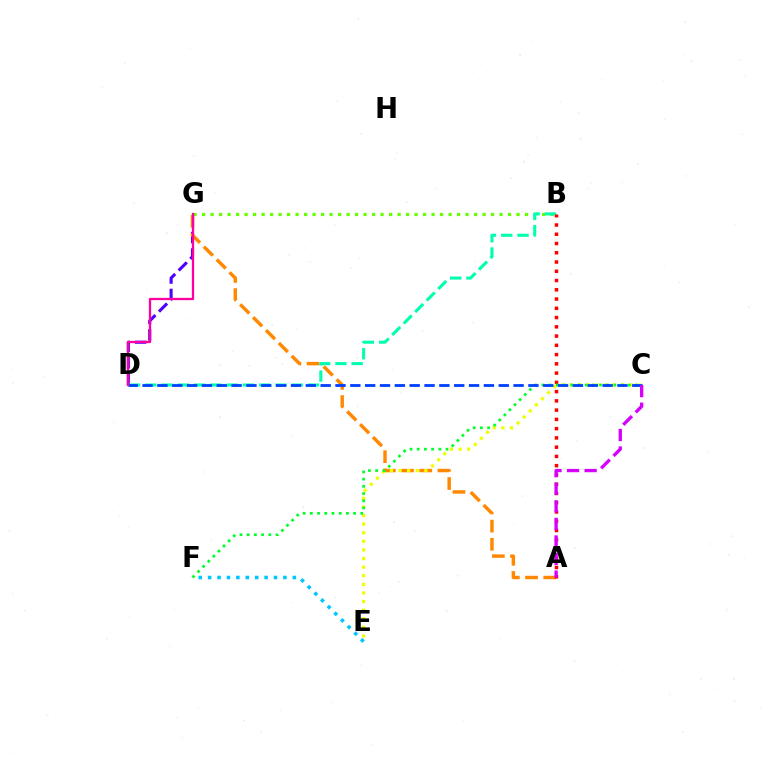{('E', 'F'): [{'color': '#00c7ff', 'line_style': 'dotted', 'thickness': 2.56}], ('D', 'G'): [{'color': '#4f00ff', 'line_style': 'dashed', 'thickness': 2.23}, {'color': '#ff00a0', 'line_style': 'solid', 'thickness': 1.64}], ('B', 'G'): [{'color': '#66ff00', 'line_style': 'dotted', 'thickness': 2.31}], ('A', 'G'): [{'color': '#ff8800', 'line_style': 'dashed', 'thickness': 2.47}], ('B', 'D'): [{'color': '#00ffaf', 'line_style': 'dashed', 'thickness': 2.21}], ('C', 'E'): [{'color': '#eeff00', 'line_style': 'dotted', 'thickness': 2.34}], ('A', 'B'): [{'color': '#ff0000', 'line_style': 'dotted', 'thickness': 2.52}], ('C', 'F'): [{'color': '#00ff27', 'line_style': 'dotted', 'thickness': 1.96}], ('C', 'D'): [{'color': '#003fff', 'line_style': 'dashed', 'thickness': 2.02}], ('A', 'C'): [{'color': '#d600ff', 'line_style': 'dashed', 'thickness': 2.39}]}